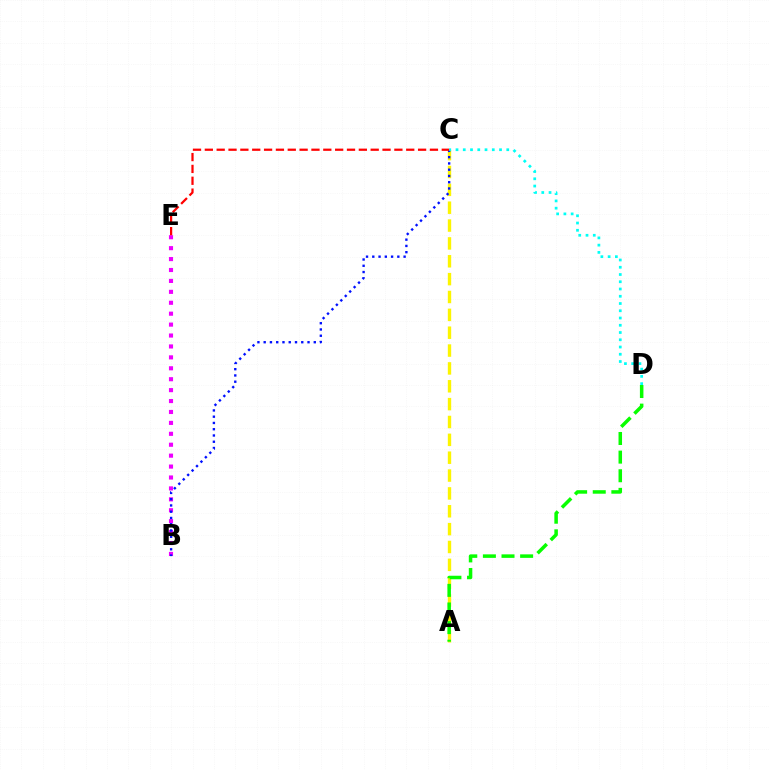{('B', 'E'): [{'color': '#ee00ff', 'line_style': 'dotted', 'thickness': 2.97}], ('A', 'C'): [{'color': '#fcf500', 'line_style': 'dashed', 'thickness': 2.43}], ('A', 'D'): [{'color': '#08ff00', 'line_style': 'dashed', 'thickness': 2.53}], ('B', 'C'): [{'color': '#0010ff', 'line_style': 'dotted', 'thickness': 1.7}], ('C', 'E'): [{'color': '#ff0000', 'line_style': 'dashed', 'thickness': 1.61}], ('C', 'D'): [{'color': '#00fff6', 'line_style': 'dotted', 'thickness': 1.97}]}